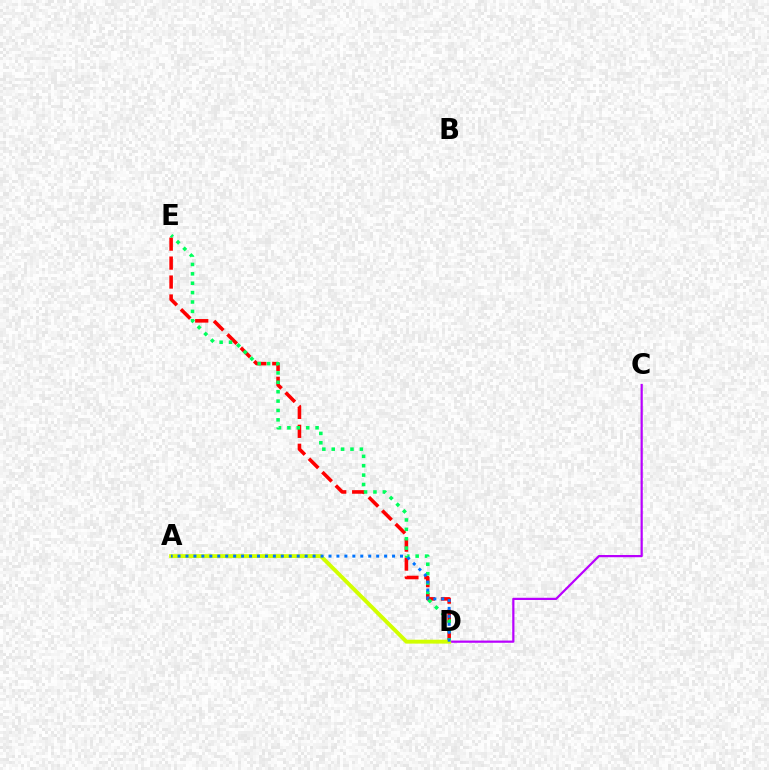{('D', 'E'): [{'color': '#ff0000', 'line_style': 'dashed', 'thickness': 2.58}, {'color': '#00ff5c', 'line_style': 'dotted', 'thickness': 2.55}], ('C', 'D'): [{'color': '#b900ff', 'line_style': 'solid', 'thickness': 1.59}], ('A', 'D'): [{'color': '#d1ff00', 'line_style': 'solid', 'thickness': 2.81}, {'color': '#0074ff', 'line_style': 'dotted', 'thickness': 2.16}]}